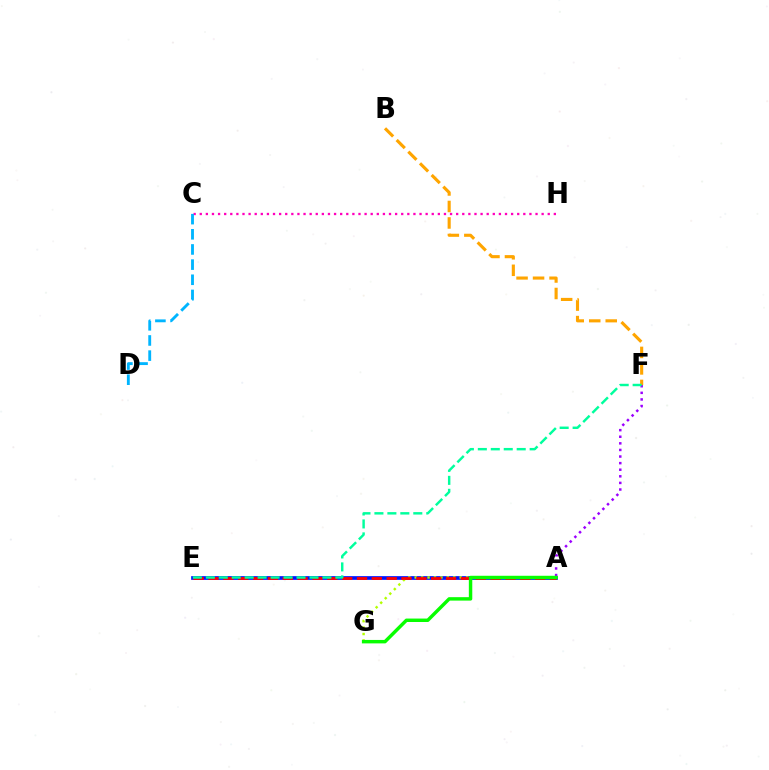{('A', 'E'): [{'color': '#0010ff', 'line_style': 'solid', 'thickness': 2.66}, {'color': '#ff0000', 'line_style': 'dashed', 'thickness': 2.02}], ('A', 'G'): [{'color': '#b3ff00', 'line_style': 'dotted', 'thickness': 1.75}, {'color': '#08ff00', 'line_style': 'solid', 'thickness': 2.48}], ('A', 'F'): [{'color': '#9b00ff', 'line_style': 'dotted', 'thickness': 1.79}], ('C', 'H'): [{'color': '#ff00bd', 'line_style': 'dotted', 'thickness': 1.66}], ('B', 'F'): [{'color': '#ffa500', 'line_style': 'dashed', 'thickness': 2.24}], ('C', 'D'): [{'color': '#00b5ff', 'line_style': 'dashed', 'thickness': 2.06}], ('E', 'F'): [{'color': '#00ff9d', 'line_style': 'dashed', 'thickness': 1.76}]}